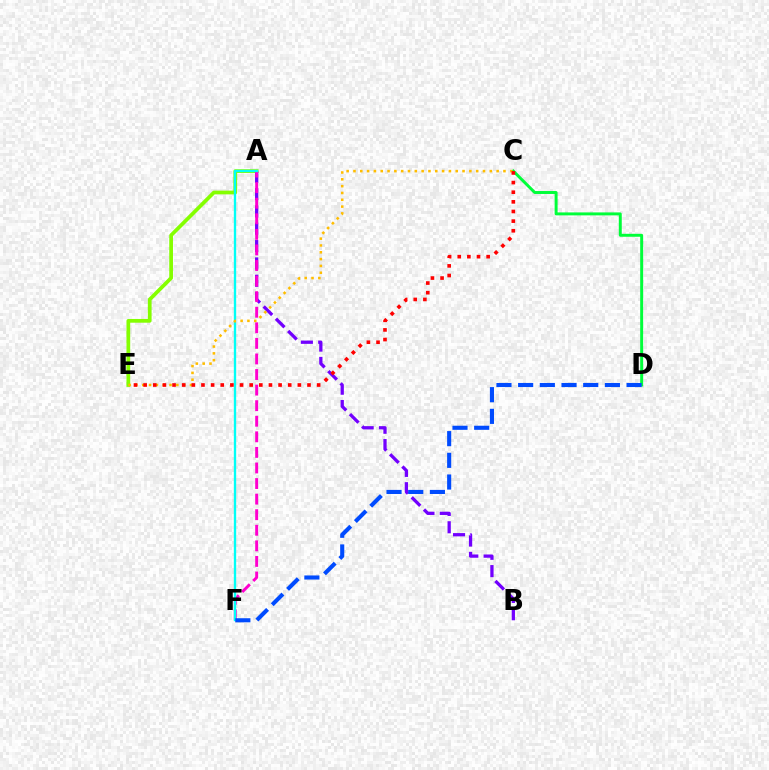{('A', 'E'): [{'color': '#84ff00', 'line_style': 'solid', 'thickness': 2.69}], ('A', 'B'): [{'color': '#7200ff', 'line_style': 'dashed', 'thickness': 2.35}], ('A', 'F'): [{'color': '#ff00cf', 'line_style': 'dashed', 'thickness': 2.12}, {'color': '#00fff6', 'line_style': 'solid', 'thickness': 1.69}], ('C', 'D'): [{'color': '#00ff39', 'line_style': 'solid', 'thickness': 2.13}], ('D', 'F'): [{'color': '#004bff', 'line_style': 'dashed', 'thickness': 2.95}], ('C', 'E'): [{'color': '#ffbd00', 'line_style': 'dotted', 'thickness': 1.85}, {'color': '#ff0000', 'line_style': 'dotted', 'thickness': 2.62}]}